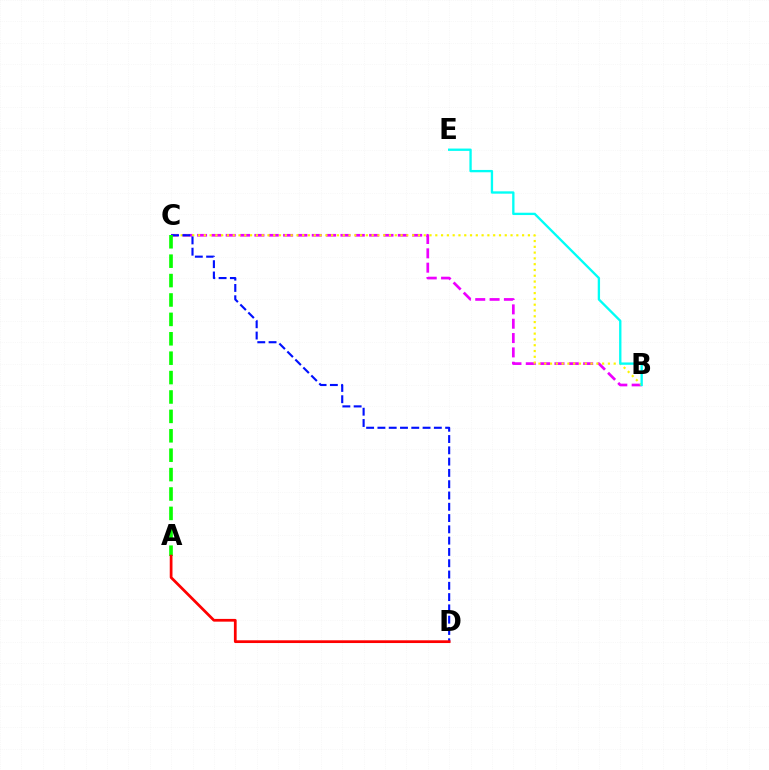{('B', 'C'): [{'color': '#ee00ff', 'line_style': 'dashed', 'thickness': 1.95}, {'color': '#fcf500', 'line_style': 'dotted', 'thickness': 1.57}], ('C', 'D'): [{'color': '#0010ff', 'line_style': 'dashed', 'thickness': 1.53}], ('A', 'C'): [{'color': '#08ff00', 'line_style': 'dashed', 'thickness': 2.64}], ('B', 'E'): [{'color': '#00fff6', 'line_style': 'solid', 'thickness': 1.68}], ('A', 'D'): [{'color': '#ff0000', 'line_style': 'solid', 'thickness': 1.98}]}